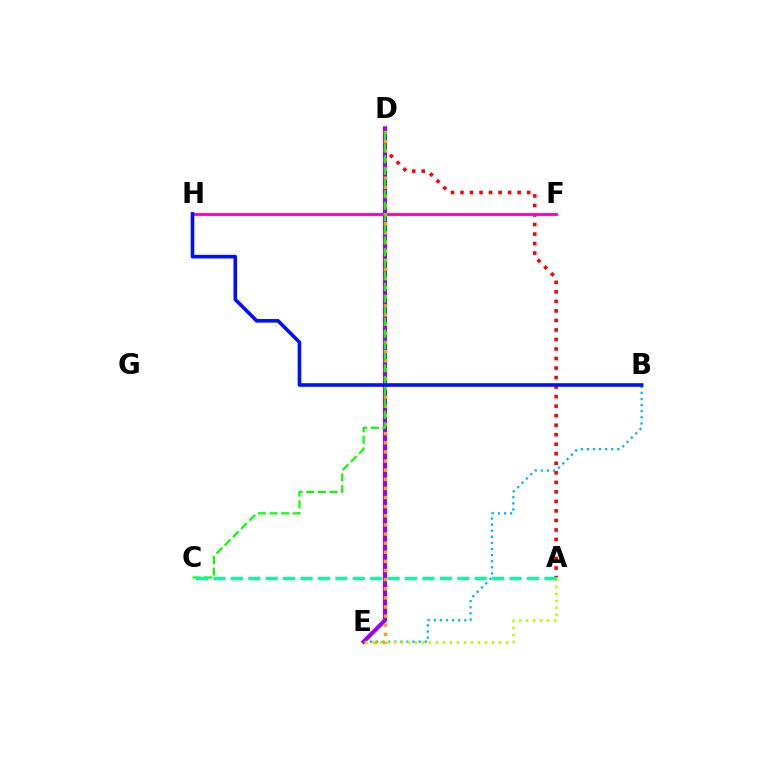{('A', 'D'): [{'color': '#ff0000', 'line_style': 'dotted', 'thickness': 2.59}], ('B', 'E'): [{'color': '#00b5ff', 'line_style': 'dotted', 'thickness': 1.66}], ('D', 'E'): [{'color': '#9b00ff', 'line_style': 'solid', 'thickness': 2.95}, {'color': '#ffa500', 'line_style': 'dotted', 'thickness': 2.48}], ('F', 'H'): [{'color': '#ff00bd', 'line_style': 'solid', 'thickness': 2.06}], ('A', 'E'): [{'color': '#b3ff00', 'line_style': 'dotted', 'thickness': 1.9}], ('C', 'D'): [{'color': '#08ff00', 'line_style': 'dashed', 'thickness': 1.58}], ('A', 'C'): [{'color': '#00ff9d', 'line_style': 'dashed', 'thickness': 2.37}], ('B', 'H'): [{'color': '#0010ff', 'line_style': 'solid', 'thickness': 2.6}]}